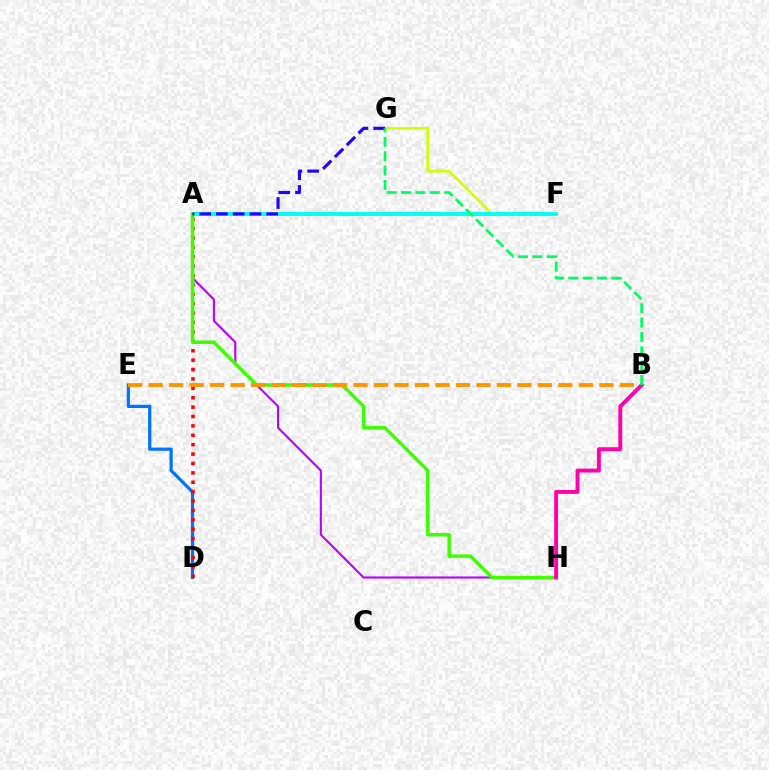{('A', 'H'): [{'color': '#b900ff', 'line_style': 'solid', 'thickness': 1.5}, {'color': '#3dff00', 'line_style': 'solid', 'thickness': 2.49}], ('F', 'G'): [{'color': '#d1ff00', 'line_style': 'solid', 'thickness': 1.93}], ('A', 'F'): [{'color': '#00fff6', 'line_style': 'solid', 'thickness': 2.81}], ('D', 'E'): [{'color': '#0074ff', 'line_style': 'solid', 'thickness': 2.32}], ('A', 'D'): [{'color': '#ff0000', 'line_style': 'dotted', 'thickness': 2.55}], ('B', 'E'): [{'color': '#ff9400', 'line_style': 'dashed', 'thickness': 2.78}], ('A', 'G'): [{'color': '#2500ff', 'line_style': 'dashed', 'thickness': 2.28}], ('B', 'H'): [{'color': '#ff00ac', 'line_style': 'solid', 'thickness': 2.8}], ('B', 'G'): [{'color': '#00ff5c', 'line_style': 'dashed', 'thickness': 1.95}]}